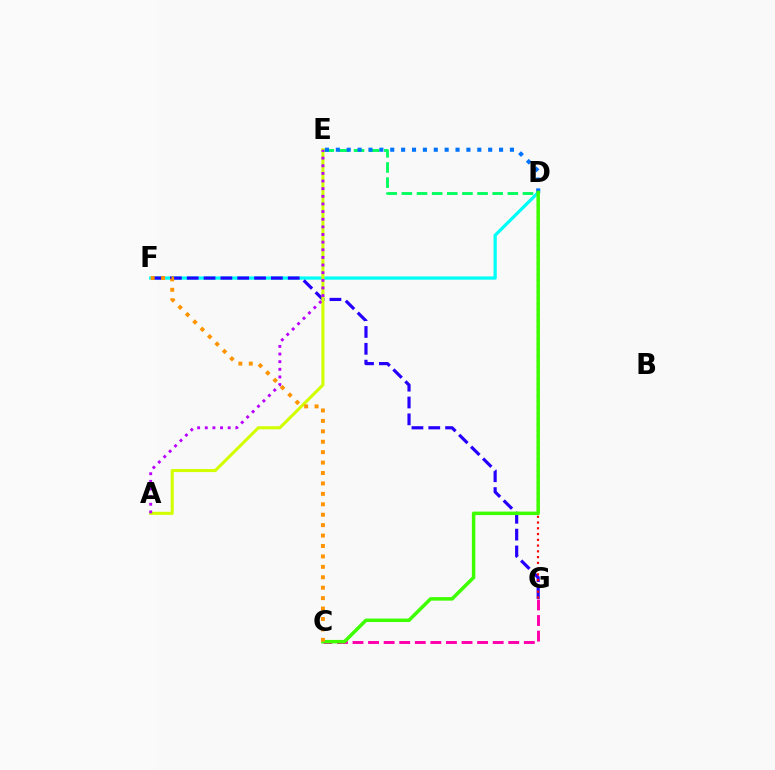{('C', 'G'): [{'color': '#ff00ac', 'line_style': 'dashed', 'thickness': 2.12}], ('D', 'E'): [{'color': '#00ff5c', 'line_style': 'dashed', 'thickness': 2.06}, {'color': '#0074ff', 'line_style': 'dotted', 'thickness': 2.96}], ('D', 'F'): [{'color': '#00fff6', 'line_style': 'solid', 'thickness': 2.33}], ('F', 'G'): [{'color': '#2500ff', 'line_style': 'dashed', 'thickness': 2.29}], ('D', 'G'): [{'color': '#ff0000', 'line_style': 'dotted', 'thickness': 1.57}], ('A', 'E'): [{'color': '#d1ff00', 'line_style': 'solid', 'thickness': 2.21}, {'color': '#b900ff', 'line_style': 'dotted', 'thickness': 2.07}], ('C', 'D'): [{'color': '#3dff00', 'line_style': 'solid', 'thickness': 2.52}], ('C', 'F'): [{'color': '#ff9400', 'line_style': 'dotted', 'thickness': 2.83}]}